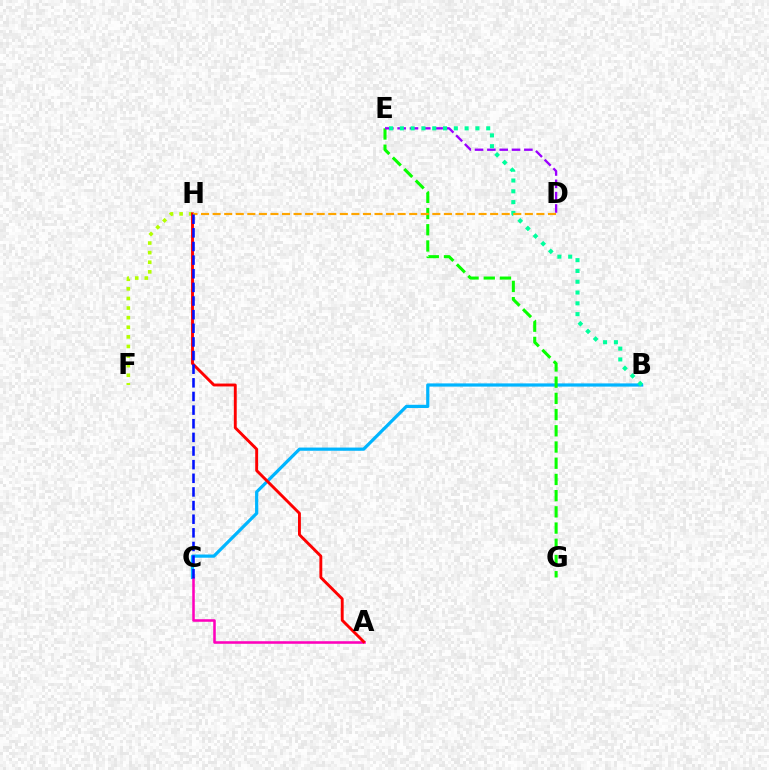{('B', 'C'): [{'color': '#00b5ff', 'line_style': 'solid', 'thickness': 2.31}], ('F', 'H'): [{'color': '#b3ff00', 'line_style': 'dotted', 'thickness': 2.61}], ('E', 'G'): [{'color': '#08ff00', 'line_style': 'dashed', 'thickness': 2.2}], ('D', 'E'): [{'color': '#9b00ff', 'line_style': 'dashed', 'thickness': 1.67}], ('B', 'E'): [{'color': '#00ff9d', 'line_style': 'dotted', 'thickness': 2.93}], ('A', 'C'): [{'color': '#ff00bd', 'line_style': 'solid', 'thickness': 1.84}], ('A', 'H'): [{'color': '#ff0000', 'line_style': 'solid', 'thickness': 2.08}], ('D', 'H'): [{'color': '#ffa500', 'line_style': 'dashed', 'thickness': 1.57}], ('C', 'H'): [{'color': '#0010ff', 'line_style': 'dashed', 'thickness': 1.85}]}